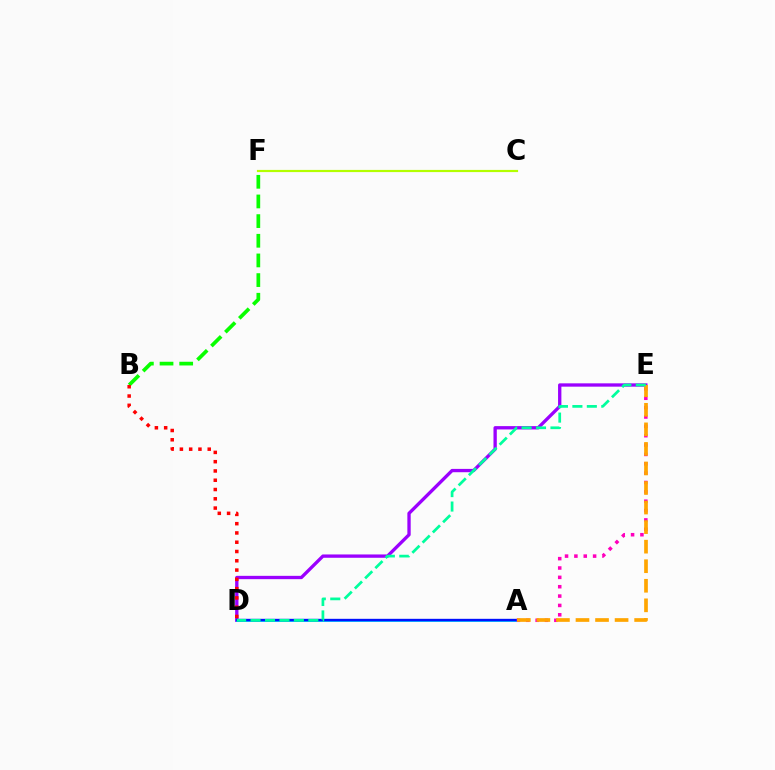{('D', 'E'): [{'color': '#9b00ff', 'line_style': 'solid', 'thickness': 2.39}, {'color': '#00ff9d', 'line_style': 'dashed', 'thickness': 1.96}], ('A', 'D'): [{'color': '#00b5ff', 'line_style': 'solid', 'thickness': 2.04}, {'color': '#0010ff', 'line_style': 'solid', 'thickness': 1.7}], ('B', 'F'): [{'color': '#08ff00', 'line_style': 'dashed', 'thickness': 2.67}], ('B', 'D'): [{'color': '#ff0000', 'line_style': 'dotted', 'thickness': 2.52}], ('A', 'E'): [{'color': '#ff00bd', 'line_style': 'dotted', 'thickness': 2.54}, {'color': '#ffa500', 'line_style': 'dashed', 'thickness': 2.66}], ('C', 'F'): [{'color': '#b3ff00', 'line_style': 'solid', 'thickness': 1.58}]}